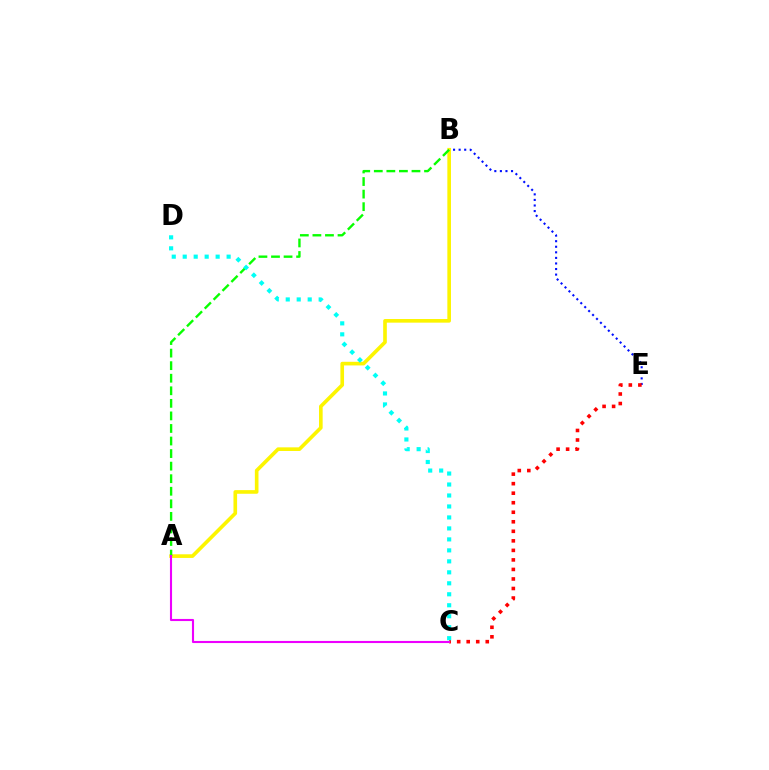{('B', 'E'): [{'color': '#0010ff', 'line_style': 'dotted', 'thickness': 1.51}], ('A', 'B'): [{'color': '#fcf500', 'line_style': 'solid', 'thickness': 2.62}, {'color': '#08ff00', 'line_style': 'dashed', 'thickness': 1.71}], ('C', 'E'): [{'color': '#ff0000', 'line_style': 'dotted', 'thickness': 2.59}], ('A', 'C'): [{'color': '#ee00ff', 'line_style': 'solid', 'thickness': 1.52}], ('C', 'D'): [{'color': '#00fff6', 'line_style': 'dotted', 'thickness': 2.98}]}